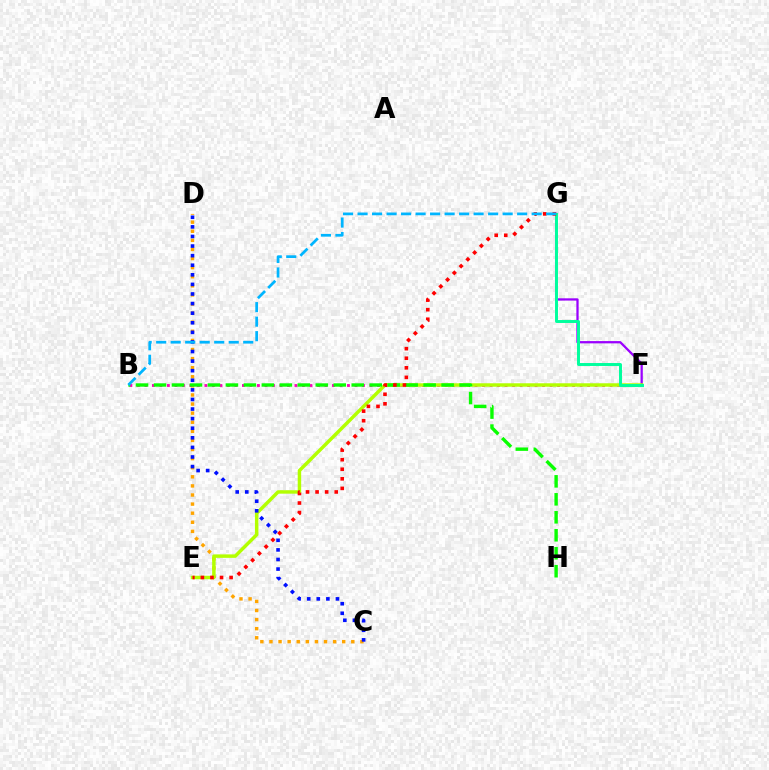{('C', 'D'): [{'color': '#ffa500', 'line_style': 'dotted', 'thickness': 2.47}, {'color': '#0010ff', 'line_style': 'dotted', 'thickness': 2.6}], ('F', 'G'): [{'color': '#9b00ff', 'line_style': 'solid', 'thickness': 1.63}, {'color': '#00ff9d', 'line_style': 'solid', 'thickness': 2.13}], ('B', 'F'): [{'color': '#ff00bd', 'line_style': 'dotted', 'thickness': 2.04}], ('E', 'F'): [{'color': '#b3ff00', 'line_style': 'solid', 'thickness': 2.49}], ('B', 'H'): [{'color': '#08ff00', 'line_style': 'dashed', 'thickness': 2.44}], ('E', 'G'): [{'color': '#ff0000', 'line_style': 'dotted', 'thickness': 2.6}], ('B', 'G'): [{'color': '#00b5ff', 'line_style': 'dashed', 'thickness': 1.97}]}